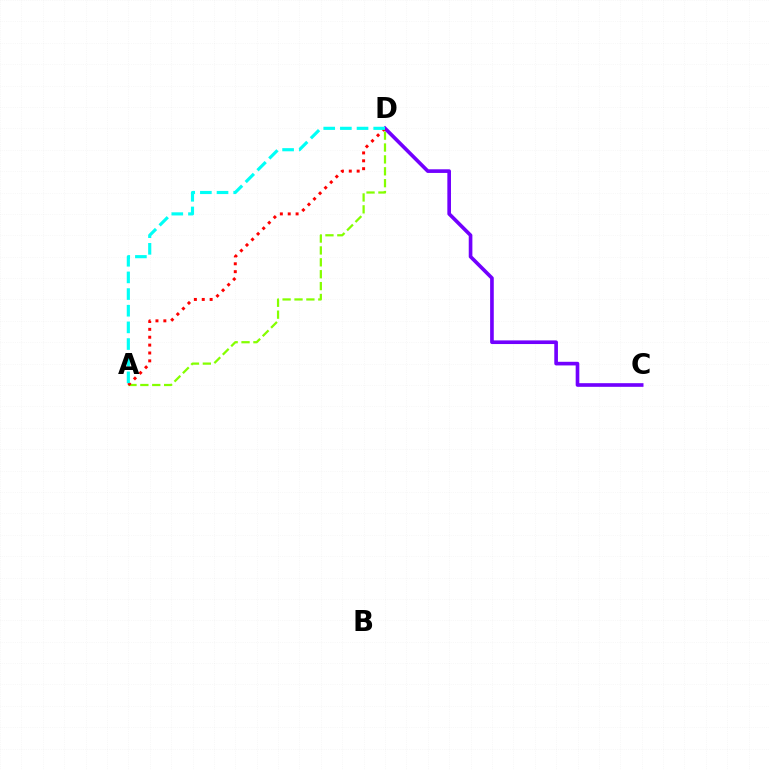{('A', 'D'): [{'color': '#84ff00', 'line_style': 'dashed', 'thickness': 1.62}, {'color': '#ff0000', 'line_style': 'dotted', 'thickness': 2.14}, {'color': '#00fff6', 'line_style': 'dashed', 'thickness': 2.26}], ('C', 'D'): [{'color': '#7200ff', 'line_style': 'solid', 'thickness': 2.62}]}